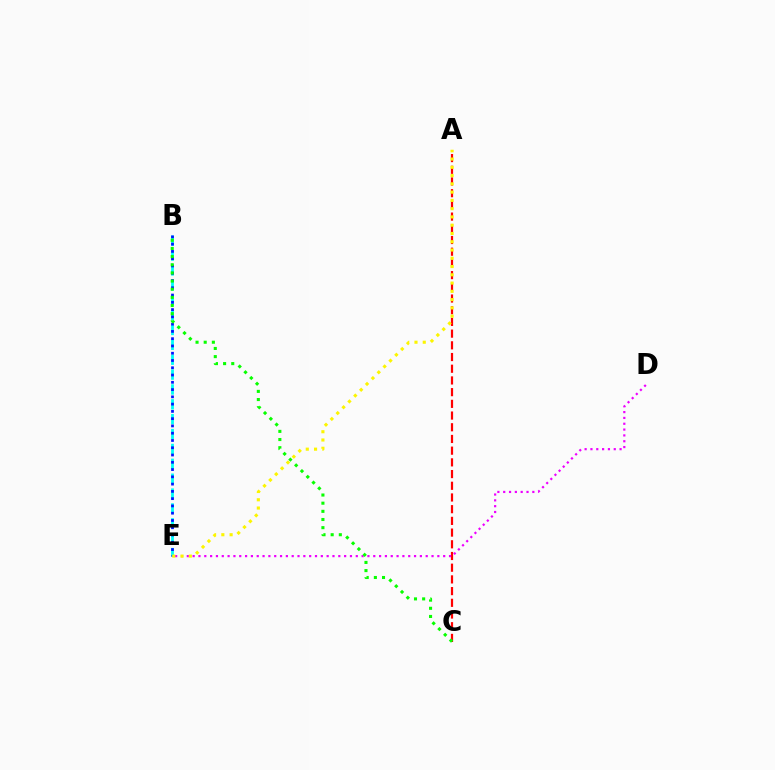{('A', 'C'): [{'color': '#ff0000', 'line_style': 'dashed', 'thickness': 1.59}], ('B', 'E'): [{'color': '#00fff6', 'line_style': 'dashed', 'thickness': 2.02}, {'color': '#0010ff', 'line_style': 'dotted', 'thickness': 1.98}], ('D', 'E'): [{'color': '#ee00ff', 'line_style': 'dotted', 'thickness': 1.58}], ('B', 'C'): [{'color': '#08ff00', 'line_style': 'dotted', 'thickness': 2.22}], ('A', 'E'): [{'color': '#fcf500', 'line_style': 'dotted', 'thickness': 2.25}]}